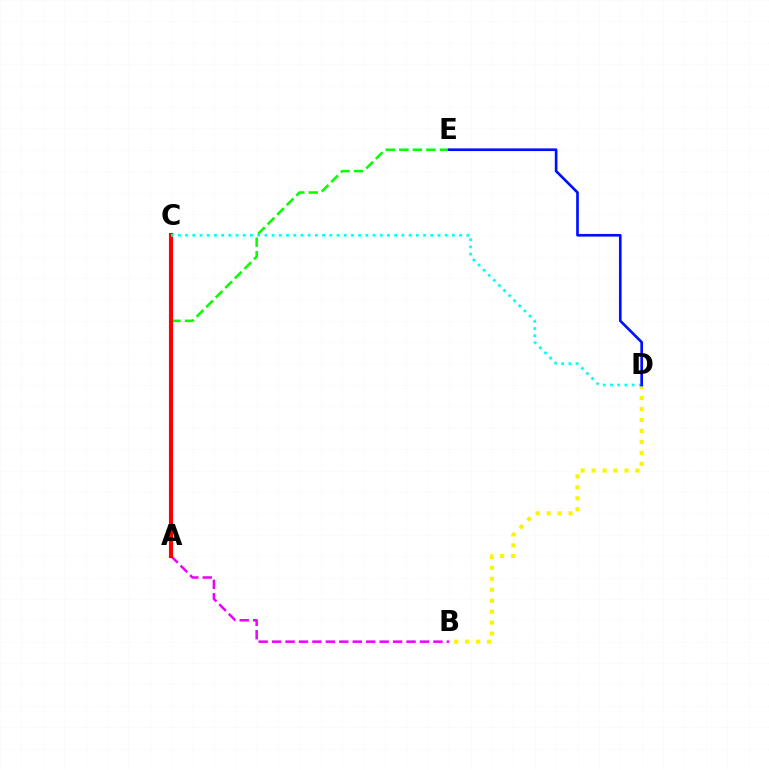{('A', 'B'): [{'color': '#ee00ff', 'line_style': 'dashed', 'thickness': 1.83}], ('B', 'D'): [{'color': '#fcf500', 'line_style': 'dotted', 'thickness': 2.98}], ('A', 'E'): [{'color': '#08ff00', 'line_style': 'dashed', 'thickness': 1.84}], ('A', 'C'): [{'color': '#ff0000', 'line_style': 'solid', 'thickness': 2.97}], ('C', 'D'): [{'color': '#00fff6', 'line_style': 'dotted', 'thickness': 1.96}], ('D', 'E'): [{'color': '#0010ff', 'line_style': 'solid', 'thickness': 1.92}]}